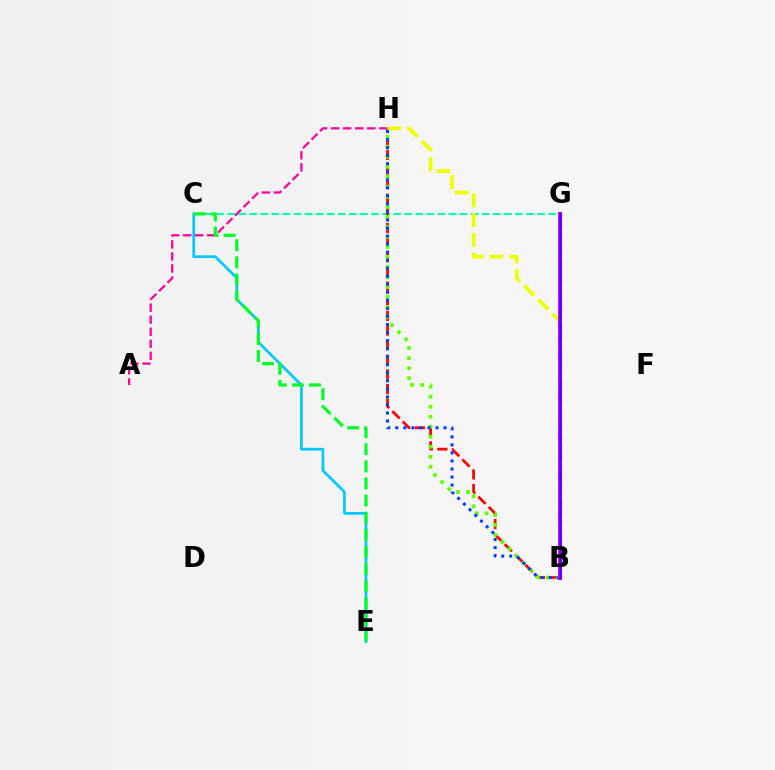{('C', 'G'): [{'color': '#00ffaf', 'line_style': 'dashed', 'thickness': 1.5}], ('B', 'H'): [{'color': '#ff0000', 'line_style': 'dashed', 'thickness': 1.99}, {'color': '#eeff00', 'line_style': 'dashed', 'thickness': 2.69}, {'color': '#66ff00', 'line_style': 'dotted', 'thickness': 2.72}, {'color': '#003fff', 'line_style': 'dotted', 'thickness': 2.18}], ('A', 'H'): [{'color': '#ff00a0', 'line_style': 'dashed', 'thickness': 1.64}], ('C', 'E'): [{'color': '#00c7ff', 'line_style': 'solid', 'thickness': 1.97}, {'color': '#00ff27', 'line_style': 'dashed', 'thickness': 2.32}], ('B', 'G'): [{'color': '#ff8800', 'line_style': 'dotted', 'thickness': 2.52}, {'color': '#d600ff', 'line_style': 'solid', 'thickness': 2.9}, {'color': '#4f00ff', 'line_style': 'solid', 'thickness': 1.82}]}